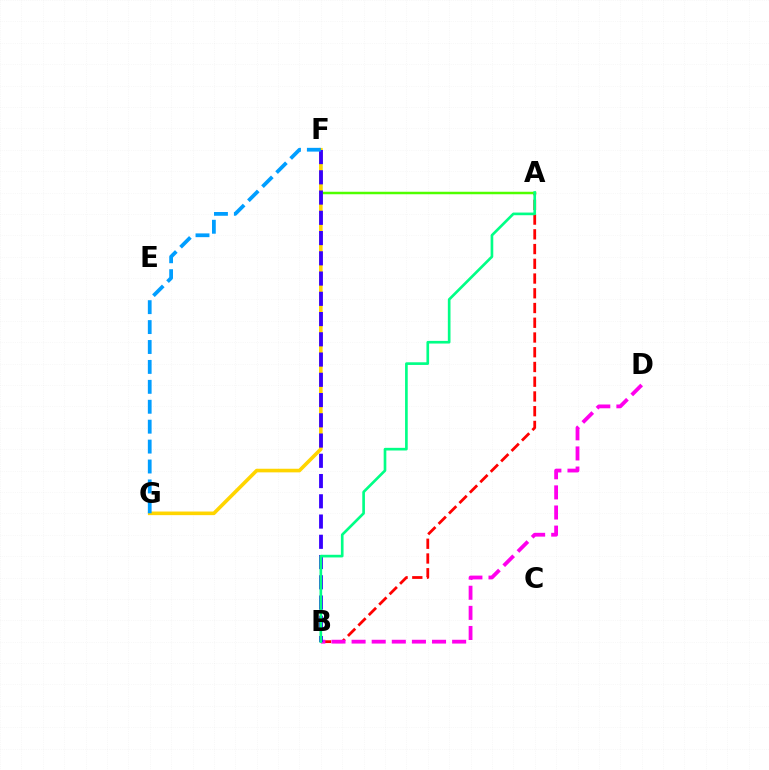{('A', 'B'): [{'color': '#ff0000', 'line_style': 'dashed', 'thickness': 2.0}, {'color': '#00ff86', 'line_style': 'solid', 'thickness': 1.92}], ('A', 'F'): [{'color': '#4fff00', 'line_style': 'solid', 'thickness': 1.79}], ('B', 'D'): [{'color': '#ff00ed', 'line_style': 'dashed', 'thickness': 2.73}], ('F', 'G'): [{'color': '#ffd500', 'line_style': 'solid', 'thickness': 2.6}, {'color': '#009eff', 'line_style': 'dashed', 'thickness': 2.71}], ('B', 'F'): [{'color': '#3700ff', 'line_style': 'dashed', 'thickness': 2.75}]}